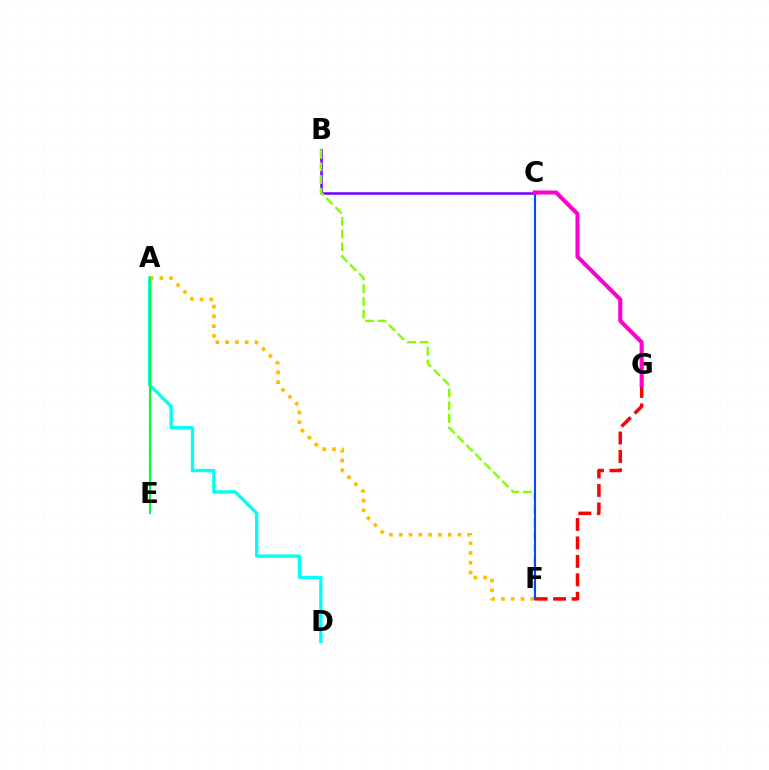{('A', 'D'): [{'color': '#00fff6', 'line_style': 'solid', 'thickness': 2.41}], ('B', 'C'): [{'color': '#7200ff', 'line_style': 'solid', 'thickness': 1.82}], ('A', 'F'): [{'color': '#ffbd00', 'line_style': 'dotted', 'thickness': 2.66}], ('F', 'G'): [{'color': '#ff0000', 'line_style': 'dashed', 'thickness': 2.51}], ('B', 'F'): [{'color': '#84ff00', 'line_style': 'dashed', 'thickness': 1.72}], ('C', 'F'): [{'color': '#004bff', 'line_style': 'solid', 'thickness': 1.53}], ('A', 'E'): [{'color': '#00ff39', 'line_style': 'solid', 'thickness': 1.51}], ('C', 'G'): [{'color': '#ff00cf', 'line_style': 'solid', 'thickness': 2.93}]}